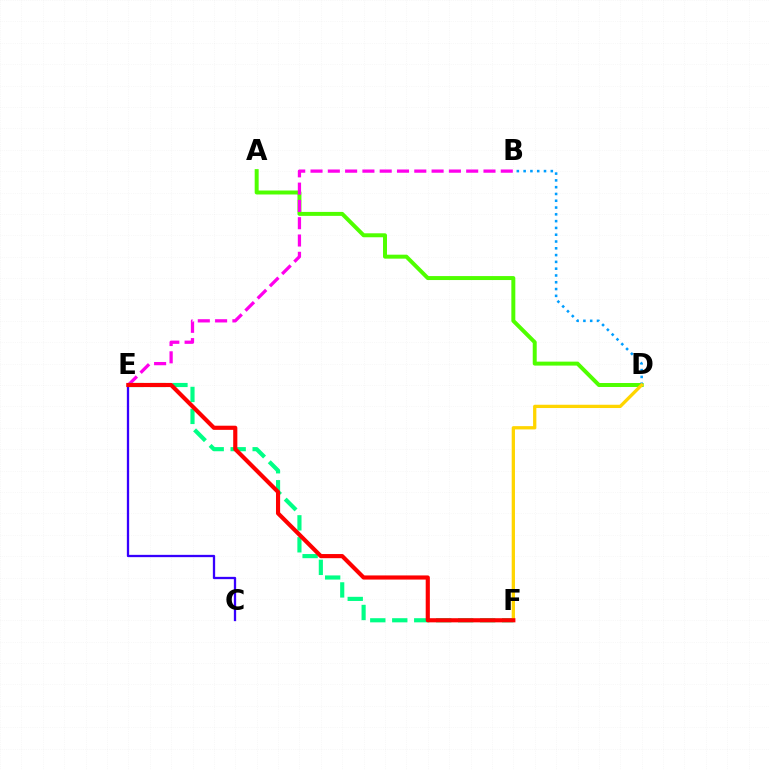{('A', 'D'): [{'color': '#4fff00', 'line_style': 'solid', 'thickness': 2.86}], ('B', 'D'): [{'color': '#009eff', 'line_style': 'dotted', 'thickness': 1.85}], ('B', 'E'): [{'color': '#ff00ed', 'line_style': 'dashed', 'thickness': 2.35}], ('E', 'F'): [{'color': '#00ff86', 'line_style': 'dashed', 'thickness': 2.99}, {'color': '#ff0000', 'line_style': 'solid', 'thickness': 2.98}], ('C', 'E'): [{'color': '#3700ff', 'line_style': 'solid', 'thickness': 1.65}], ('D', 'F'): [{'color': '#ffd500', 'line_style': 'solid', 'thickness': 2.36}]}